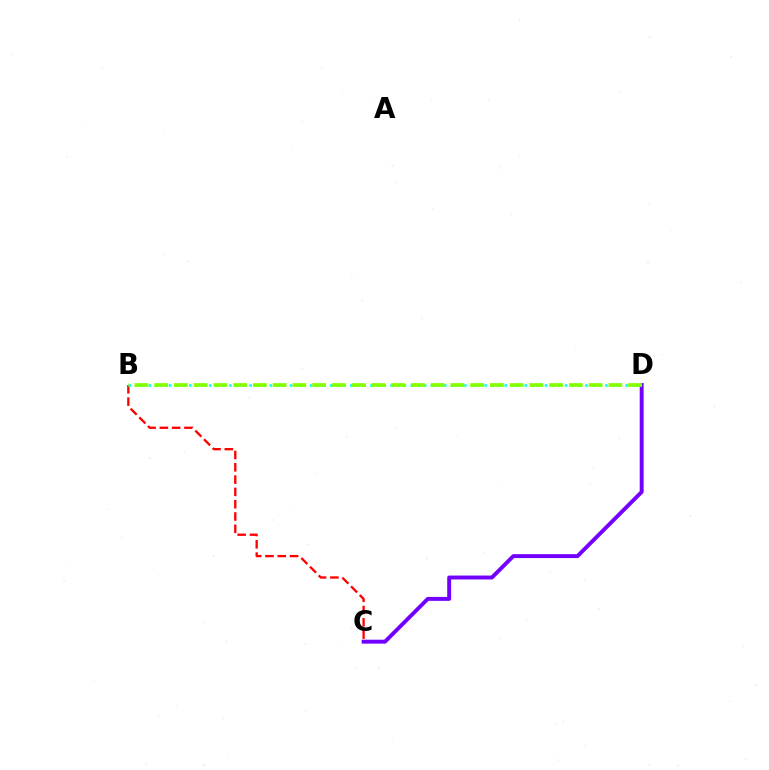{('B', 'C'): [{'color': '#ff0000', 'line_style': 'dashed', 'thickness': 1.67}], ('C', 'D'): [{'color': '#7200ff', 'line_style': 'solid', 'thickness': 2.82}], ('B', 'D'): [{'color': '#00fff6', 'line_style': 'dotted', 'thickness': 1.82}, {'color': '#84ff00', 'line_style': 'dashed', 'thickness': 2.68}]}